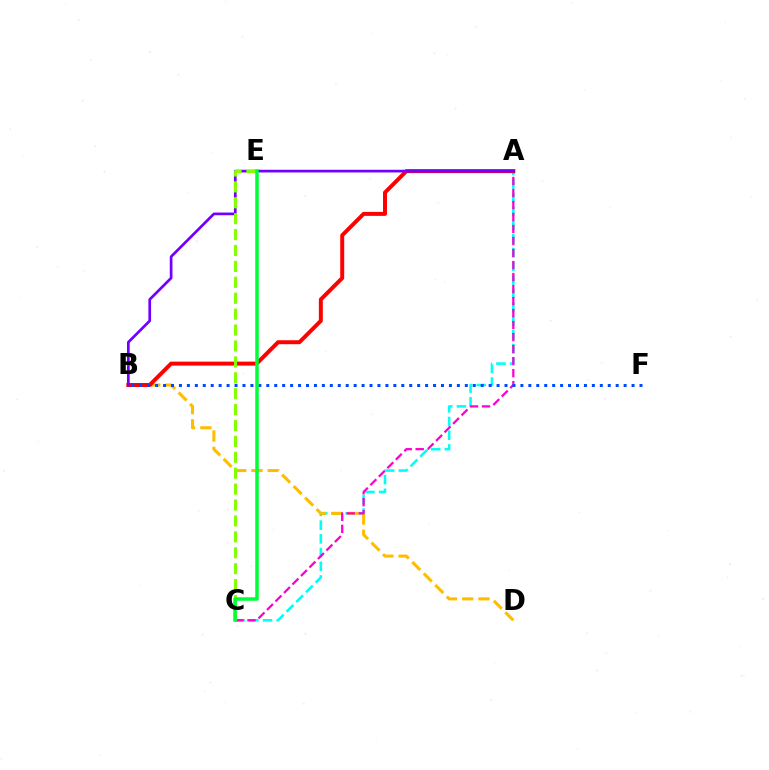{('A', 'C'): [{'color': '#00fff6', 'line_style': 'dashed', 'thickness': 1.86}, {'color': '#ff00cf', 'line_style': 'dashed', 'thickness': 1.63}], ('B', 'D'): [{'color': '#ffbd00', 'line_style': 'dashed', 'thickness': 2.21}], ('A', 'B'): [{'color': '#ff0000', 'line_style': 'solid', 'thickness': 2.86}, {'color': '#7200ff', 'line_style': 'solid', 'thickness': 1.95}], ('B', 'F'): [{'color': '#004bff', 'line_style': 'dotted', 'thickness': 2.16}], ('C', 'E'): [{'color': '#84ff00', 'line_style': 'dashed', 'thickness': 2.16}, {'color': '#00ff39', 'line_style': 'solid', 'thickness': 2.53}]}